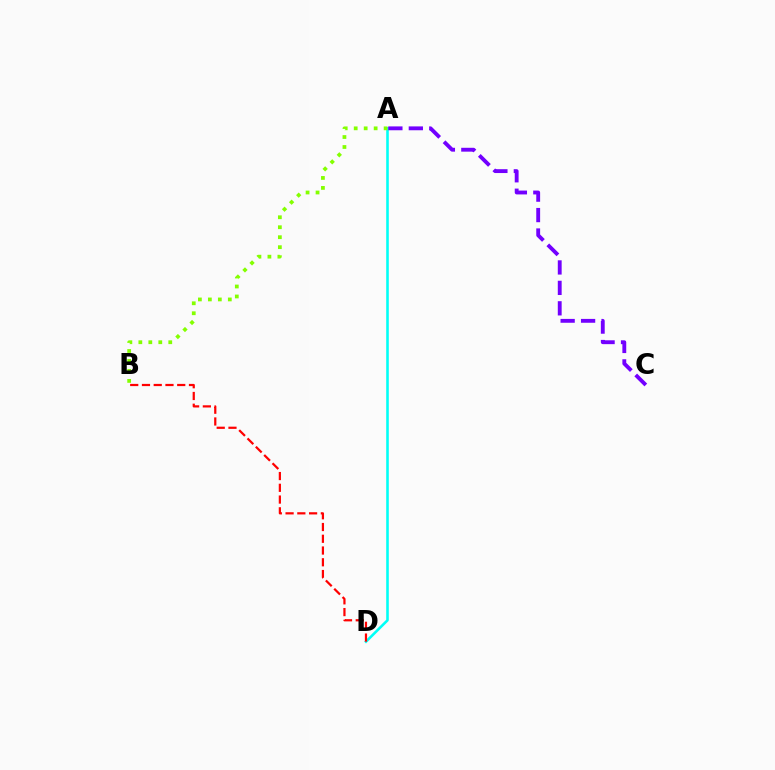{('A', 'D'): [{'color': '#00fff6', 'line_style': 'solid', 'thickness': 1.86}], ('A', 'C'): [{'color': '#7200ff', 'line_style': 'dashed', 'thickness': 2.78}], ('B', 'D'): [{'color': '#ff0000', 'line_style': 'dashed', 'thickness': 1.6}], ('A', 'B'): [{'color': '#84ff00', 'line_style': 'dotted', 'thickness': 2.71}]}